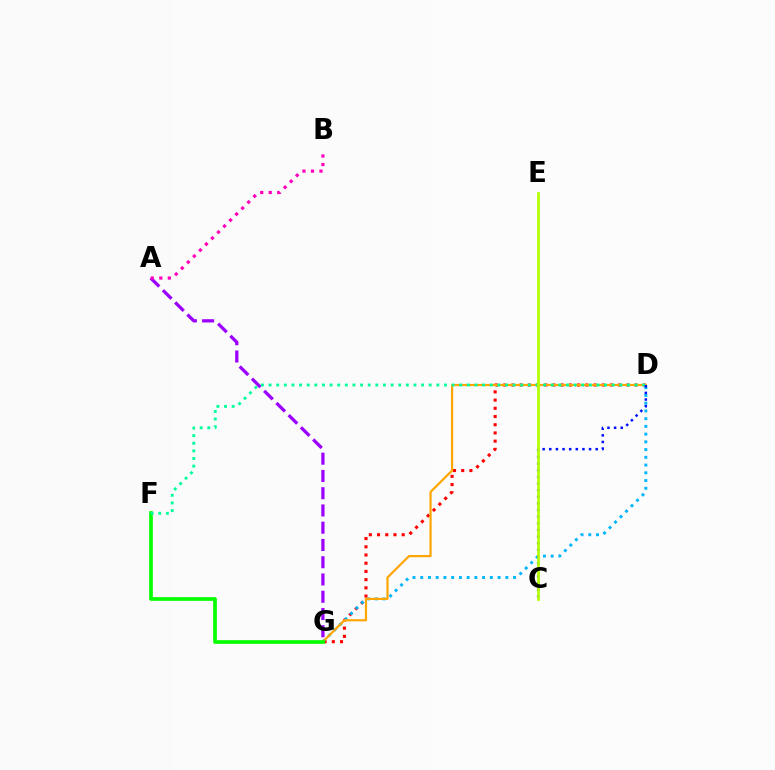{('D', 'G'): [{'color': '#ff0000', 'line_style': 'dotted', 'thickness': 2.23}, {'color': '#00b5ff', 'line_style': 'dotted', 'thickness': 2.1}, {'color': '#ffa500', 'line_style': 'solid', 'thickness': 1.58}], ('A', 'G'): [{'color': '#9b00ff', 'line_style': 'dashed', 'thickness': 2.34}], ('A', 'B'): [{'color': '#ff00bd', 'line_style': 'dotted', 'thickness': 2.31}], ('F', 'G'): [{'color': '#08ff00', 'line_style': 'solid', 'thickness': 2.67}], ('D', 'F'): [{'color': '#00ff9d', 'line_style': 'dotted', 'thickness': 2.07}], ('C', 'D'): [{'color': '#0010ff', 'line_style': 'dotted', 'thickness': 1.8}], ('C', 'E'): [{'color': '#b3ff00', 'line_style': 'solid', 'thickness': 1.96}]}